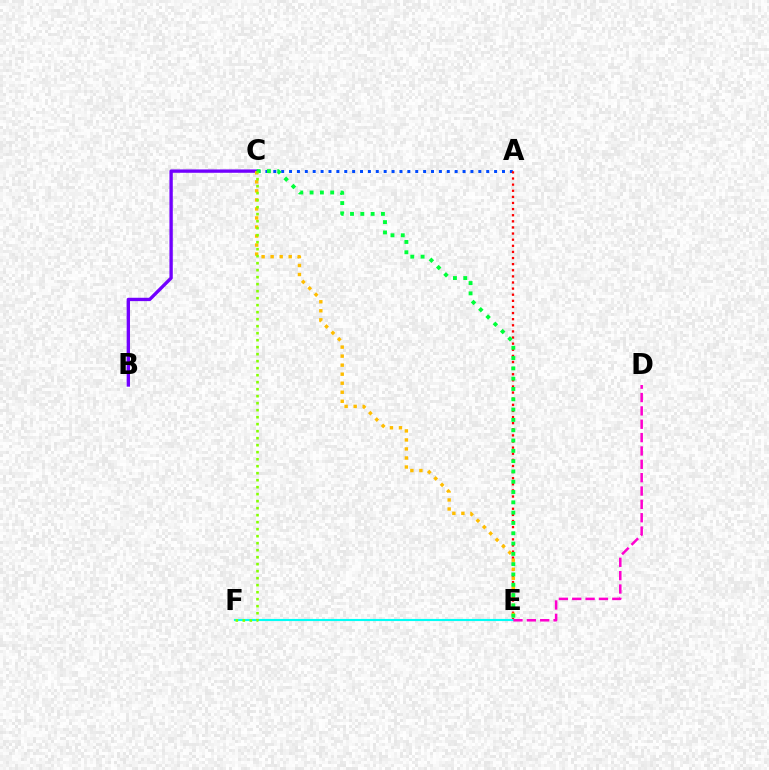{('B', 'C'): [{'color': '#7200ff', 'line_style': 'solid', 'thickness': 2.41}], ('A', 'C'): [{'color': '#004bff', 'line_style': 'dotted', 'thickness': 2.14}], ('A', 'E'): [{'color': '#ff0000', 'line_style': 'dotted', 'thickness': 1.66}], ('E', 'F'): [{'color': '#00fff6', 'line_style': 'solid', 'thickness': 1.53}], ('C', 'E'): [{'color': '#ffbd00', 'line_style': 'dotted', 'thickness': 2.45}, {'color': '#00ff39', 'line_style': 'dotted', 'thickness': 2.8}], ('D', 'E'): [{'color': '#ff00cf', 'line_style': 'dashed', 'thickness': 1.81}], ('C', 'F'): [{'color': '#84ff00', 'line_style': 'dotted', 'thickness': 1.9}]}